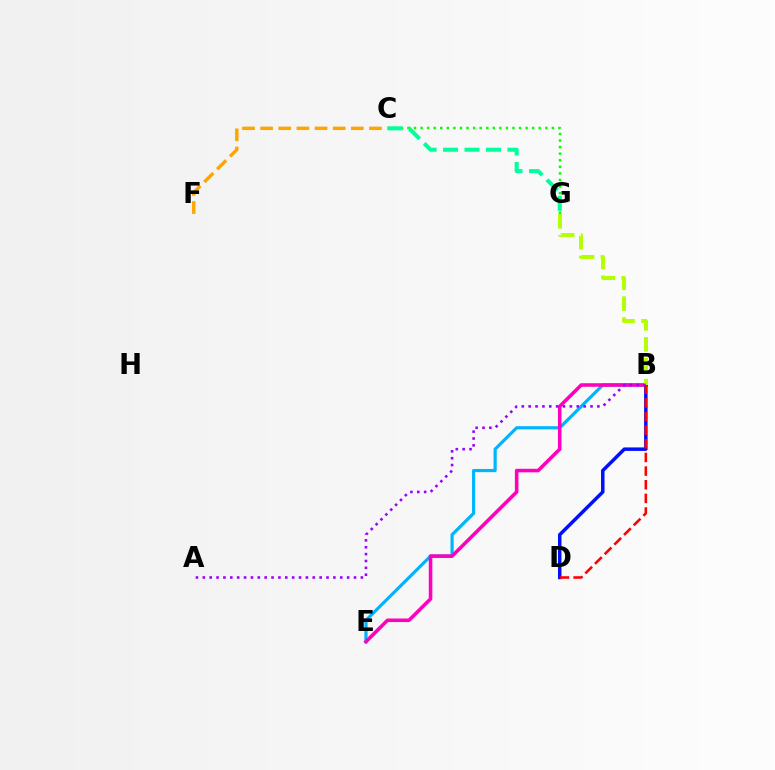{('C', 'G'): [{'color': '#08ff00', 'line_style': 'dotted', 'thickness': 1.78}, {'color': '#00ff9d', 'line_style': 'dashed', 'thickness': 2.92}], ('B', 'E'): [{'color': '#00b5ff', 'line_style': 'solid', 'thickness': 2.29}, {'color': '#ff00bd', 'line_style': 'solid', 'thickness': 2.57}], ('B', 'D'): [{'color': '#0010ff', 'line_style': 'solid', 'thickness': 2.51}, {'color': '#ff0000', 'line_style': 'dashed', 'thickness': 1.85}], ('B', 'G'): [{'color': '#b3ff00', 'line_style': 'dashed', 'thickness': 2.84}], ('C', 'F'): [{'color': '#ffa500', 'line_style': 'dashed', 'thickness': 2.46}], ('A', 'B'): [{'color': '#9b00ff', 'line_style': 'dotted', 'thickness': 1.87}]}